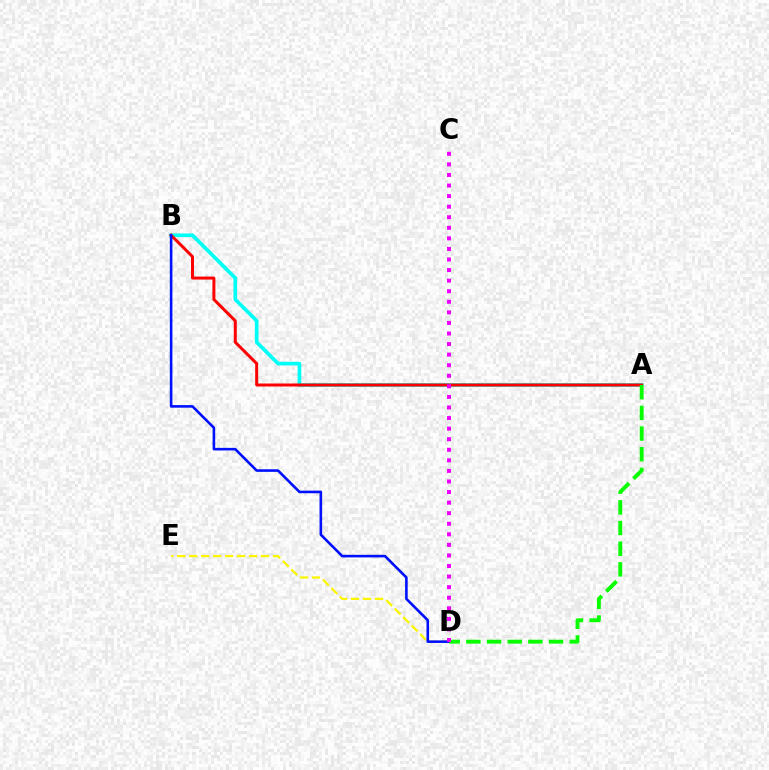{('A', 'B'): [{'color': '#00fff6', 'line_style': 'solid', 'thickness': 2.65}, {'color': '#ff0000', 'line_style': 'solid', 'thickness': 2.15}], ('D', 'E'): [{'color': '#fcf500', 'line_style': 'dashed', 'thickness': 1.63}], ('B', 'D'): [{'color': '#0010ff', 'line_style': 'solid', 'thickness': 1.87}], ('A', 'D'): [{'color': '#08ff00', 'line_style': 'dashed', 'thickness': 2.81}], ('C', 'D'): [{'color': '#ee00ff', 'line_style': 'dotted', 'thickness': 2.87}]}